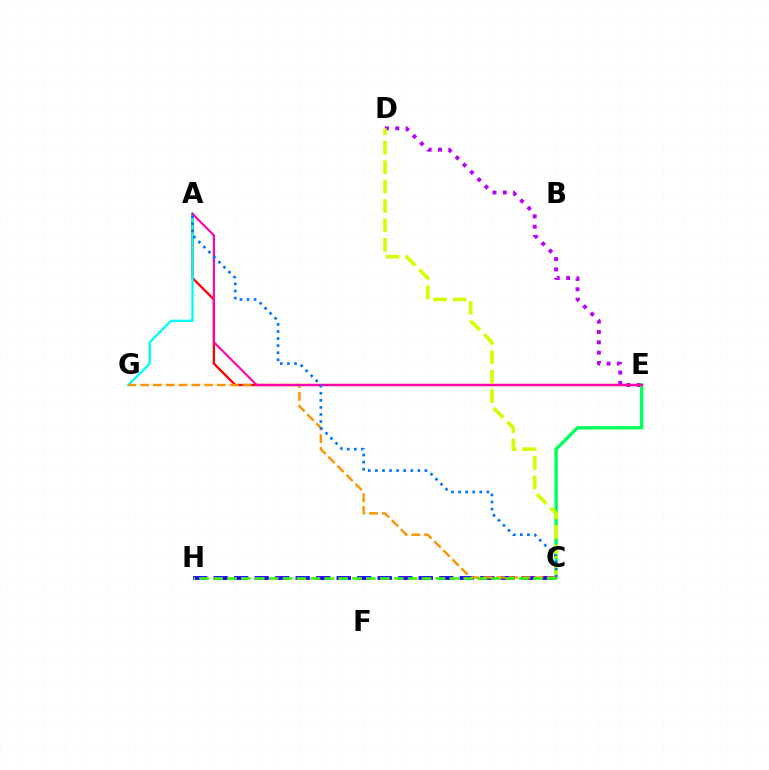{('D', 'E'): [{'color': '#b900ff', 'line_style': 'dotted', 'thickness': 2.8}], ('C', 'E'): [{'color': '#00ff5c', 'line_style': 'solid', 'thickness': 2.45}], ('A', 'E'): [{'color': '#ff0000', 'line_style': 'solid', 'thickness': 1.67}, {'color': '#ff00ac', 'line_style': 'solid', 'thickness': 1.53}], ('C', 'H'): [{'color': '#2500ff', 'line_style': 'dashed', 'thickness': 2.79}, {'color': '#3dff00', 'line_style': 'dashed', 'thickness': 1.89}], ('C', 'D'): [{'color': '#d1ff00', 'line_style': 'dashed', 'thickness': 2.64}], ('A', 'G'): [{'color': '#00fff6', 'line_style': 'solid', 'thickness': 1.69}], ('C', 'G'): [{'color': '#ff9400', 'line_style': 'dashed', 'thickness': 1.74}], ('A', 'C'): [{'color': '#0074ff', 'line_style': 'dotted', 'thickness': 1.92}]}